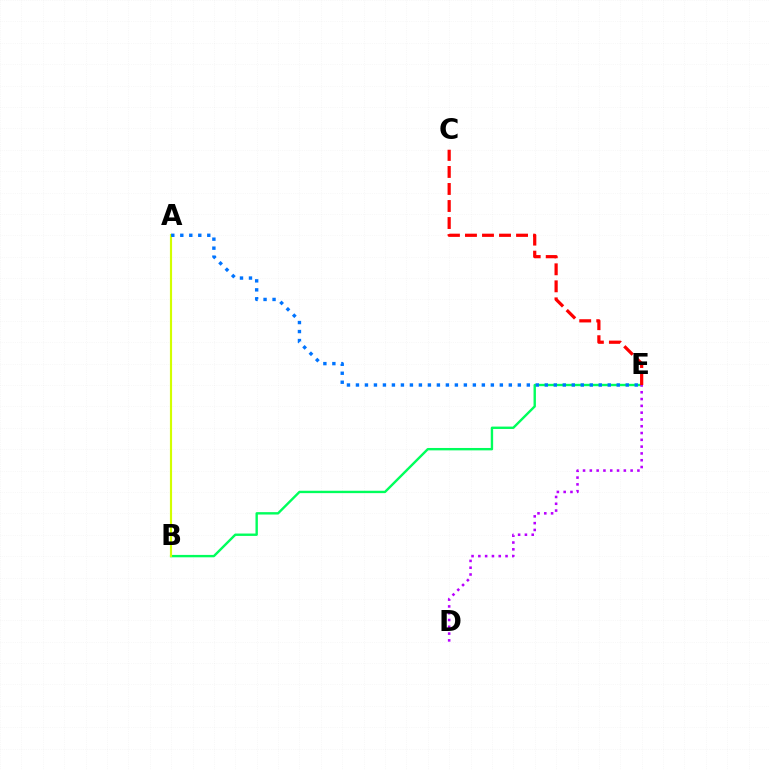{('B', 'E'): [{'color': '#00ff5c', 'line_style': 'solid', 'thickness': 1.72}], ('A', 'B'): [{'color': '#d1ff00', 'line_style': 'solid', 'thickness': 1.55}], ('A', 'E'): [{'color': '#0074ff', 'line_style': 'dotted', 'thickness': 2.44}], ('D', 'E'): [{'color': '#b900ff', 'line_style': 'dotted', 'thickness': 1.85}], ('C', 'E'): [{'color': '#ff0000', 'line_style': 'dashed', 'thickness': 2.31}]}